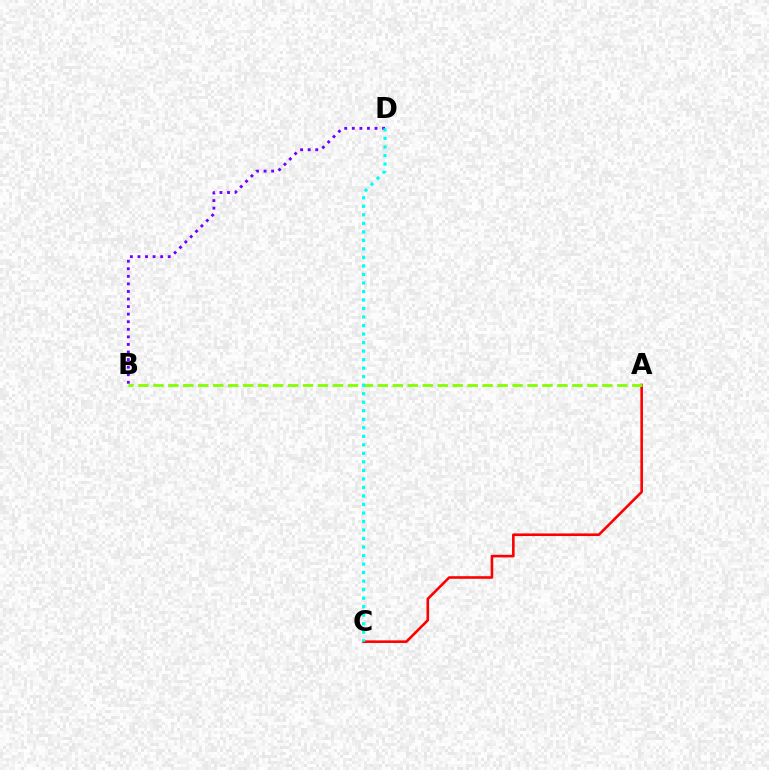{('A', 'C'): [{'color': '#ff0000', 'line_style': 'solid', 'thickness': 1.87}], ('B', 'D'): [{'color': '#7200ff', 'line_style': 'dotted', 'thickness': 2.06}], ('A', 'B'): [{'color': '#84ff00', 'line_style': 'dashed', 'thickness': 2.03}], ('C', 'D'): [{'color': '#00fff6', 'line_style': 'dotted', 'thickness': 2.31}]}